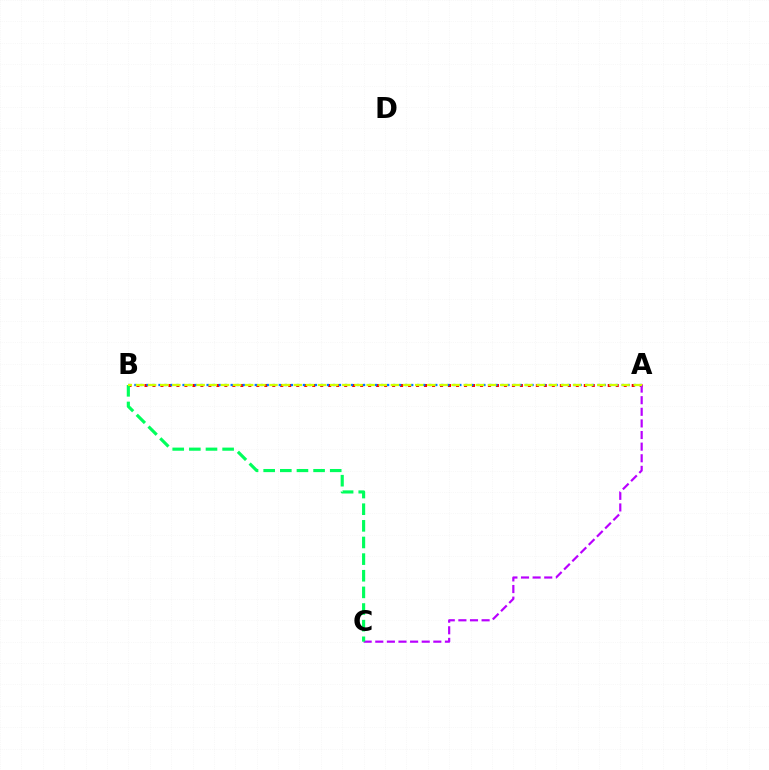{('A', 'B'): [{'color': '#ff0000', 'line_style': 'dotted', 'thickness': 2.17}, {'color': '#0074ff', 'line_style': 'dotted', 'thickness': 1.63}, {'color': '#d1ff00', 'line_style': 'dashed', 'thickness': 1.65}], ('A', 'C'): [{'color': '#b900ff', 'line_style': 'dashed', 'thickness': 1.58}], ('B', 'C'): [{'color': '#00ff5c', 'line_style': 'dashed', 'thickness': 2.26}]}